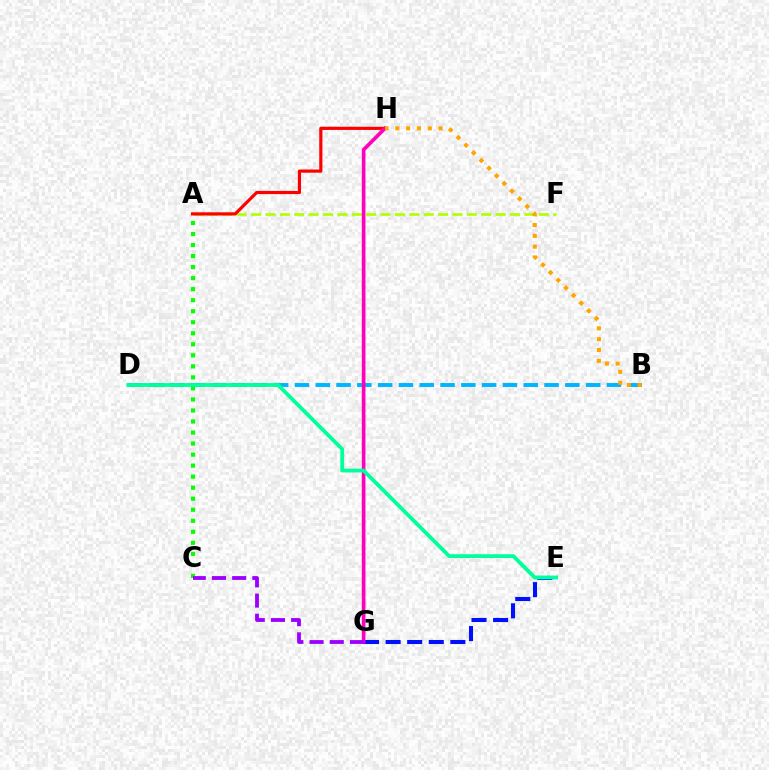{('B', 'D'): [{'color': '#00b5ff', 'line_style': 'dashed', 'thickness': 2.83}], ('E', 'G'): [{'color': '#0010ff', 'line_style': 'dashed', 'thickness': 2.93}], ('A', 'C'): [{'color': '#08ff00', 'line_style': 'dotted', 'thickness': 3.0}], ('A', 'F'): [{'color': '#b3ff00', 'line_style': 'dashed', 'thickness': 1.95}], ('A', 'H'): [{'color': '#ff0000', 'line_style': 'solid', 'thickness': 2.29}], ('G', 'H'): [{'color': '#ff00bd', 'line_style': 'solid', 'thickness': 2.64}], ('C', 'G'): [{'color': '#9b00ff', 'line_style': 'dashed', 'thickness': 2.74}], ('B', 'H'): [{'color': '#ffa500', 'line_style': 'dotted', 'thickness': 2.94}], ('D', 'E'): [{'color': '#00ff9d', 'line_style': 'solid', 'thickness': 2.73}]}